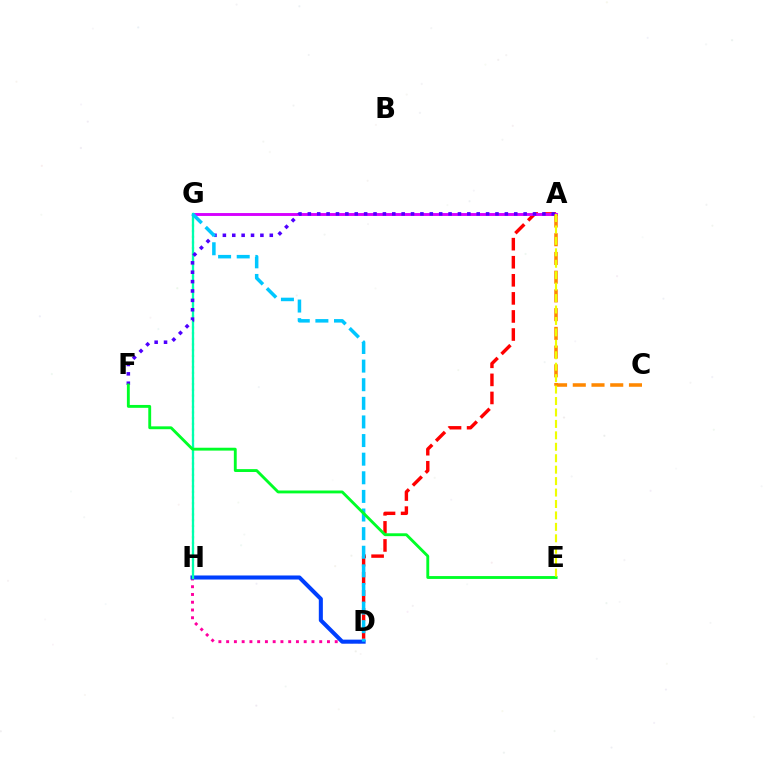{('G', 'H'): [{'color': '#66ff00', 'line_style': 'dotted', 'thickness': 1.54}, {'color': '#00ffaf', 'line_style': 'solid', 'thickness': 1.65}], ('A', 'D'): [{'color': '#ff0000', 'line_style': 'dashed', 'thickness': 2.45}], ('A', 'G'): [{'color': '#d600ff', 'line_style': 'solid', 'thickness': 2.09}], ('D', 'H'): [{'color': '#ff00a0', 'line_style': 'dotted', 'thickness': 2.11}, {'color': '#003fff', 'line_style': 'solid', 'thickness': 2.92}], ('A', 'F'): [{'color': '#4f00ff', 'line_style': 'dotted', 'thickness': 2.55}], ('D', 'G'): [{'color': '#00c7ff', 'line_style': 'dashed', 'thickness': 2.53}], ('E', 'F'): [{'color': '#00ff27', 'line_style': 'solid', 'thickness': 2.07}], ('A', 'C'): [{'color': '#ff8800', 'line_style': 'dashed', 'thickness': 2.54}], ('A', 'E'): [{'color': '#eeff00', 'line_style': 'dashed', 'thickness': 1.55}]}